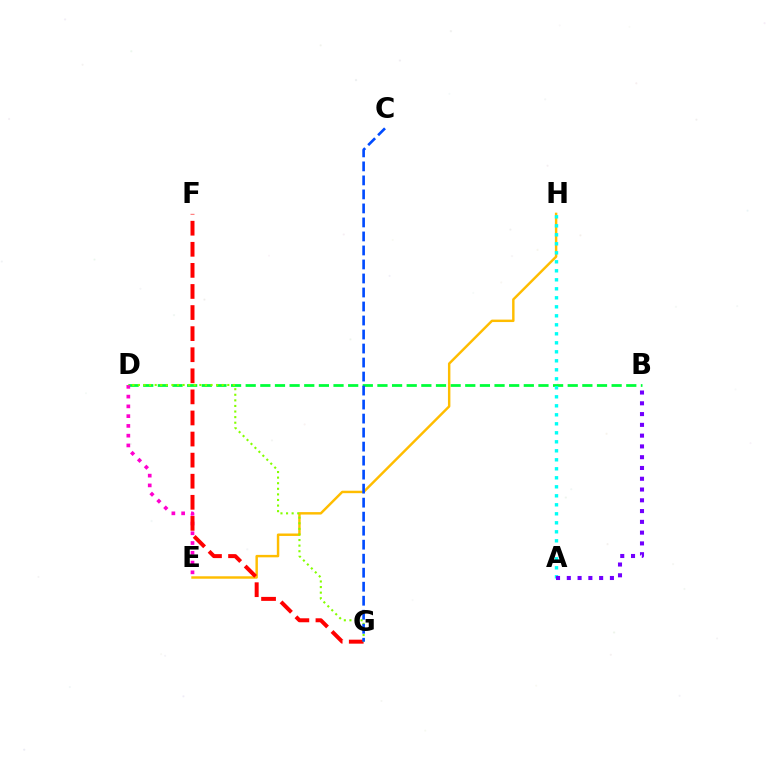{('B', 'D'): [{'color': '#00ff39', 'line_style': 'dashed', 'thickness': 1.99}], ('E', 'H'): [{'color': '#ffbd00', 'line_style': 'solid', 'thickness': 1.76}], ('D', 'E'): [{'color': '#ff00cf', 'line_style': 'dotted', 'thickness': 2.65}], ('A', 'H'): [{'color': '#00fff6', 'line_style': 'dotted', 'thickness': 2.45}], ('A', 'B'): [{'color': '#7200ff', 'line_style': 'dotted', 'thickness': 2.93}], ('F', 'G'): [{'color': '#ff0000', 'line_style': 'dashed', 'thickness': 2.86}], ('D', 'G'): [{'color': '#84ff00', 'line_style': 'dotted', 'thickness': 1.52}], ('C', 'G'): [{'color': '#004bff', 'line_style': 'dashed', 'thickness': 1.9}]}